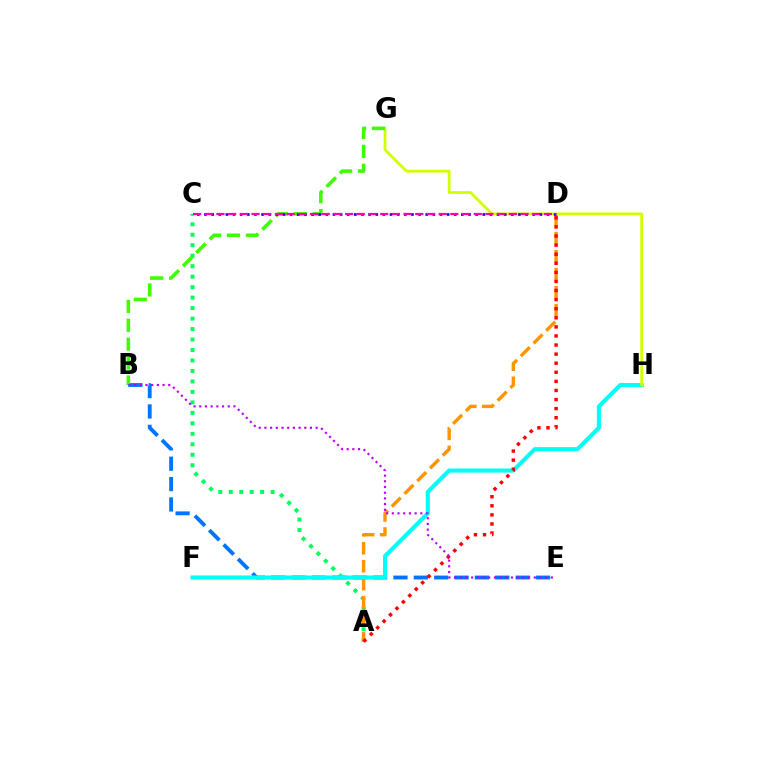{('B', 'E'): [{'color': '#0074ff', 'line_style': 'dashed', 'thickness': 2.77}, {'color': '#b900ff', 'line_style': 'dotted', 'thickness': 1.55}], ('A', 'C'): [{'color': '#00ff5c', 'line_style': 'dotted', 'thickness': 2.85}], ('A', 'D'): [{'color': '#ff9400', 'line_style': 'dashed', 'thickness': 2.45}, {'color': '#ff0000', 'line_style': 'dotted', 'thickness': 2.47}], ('F', 'H'): [{'color': '#00fff6', 'line_style': 'solid', 'thickness': 2.93}], ('G', 'H'): [{'color': '#d1ff00', 'line_style': 'solid', 'thickness': 2.0}], ('B', 'G'): [{'color': '#3dff00', 'line_style': 'dashed', 'thickness': 2.57}], ('C', 'D'): [{'color': '#2500ff', 'line_style': 'dotted', 'thickness': 1.94}, {'color': '#ff00ac', 'line_style': 'dashed', 'thickness': 1.59}]}